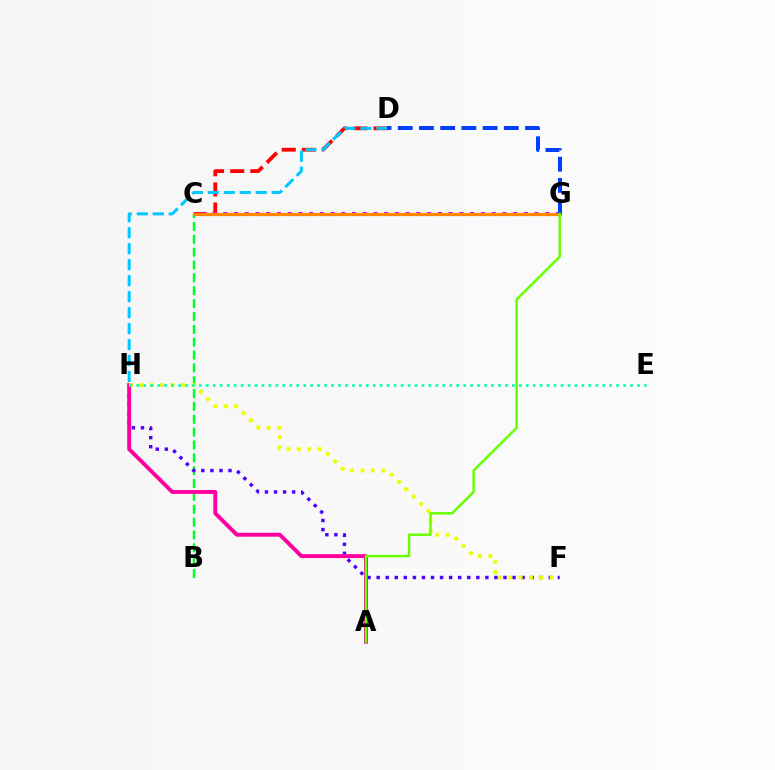{('C', 'D'): [{'color': '#ff0000', 'line_style': 'dashed', 'thickness': 2.73}], ('D', 'H'): [{'color': '#00c7ff', 'line_style': 'dashed', 'thickness': 2.17}], ('B', 'C'): [{'color': '#00ff27', 'line_style': 'dashed', 'thickness': 1.75}], ('C', 'G'): [{'color': '#d600ff', 'line_style': 'dotted', 'thickness': 2.92}, {'color': '#ff8800', 'line_style': 'solid', 'thickness': 2.31}], ('F', 'H'): [{'color': '#4f00ff', 'line_style': 'dotted', 'thickness': 2.46}, {'color': '#eeff00', 'line_style': 'dotted', 'thickness': 2.81}], ('A', 'H'): [{'color': '#ff00a0', 'line_style': 'solid', 'thickness': 2.82}], ('D', 'G'): [{'color': '#003fff', 'line_style': 'dashed', 'thickness': 2.88}], ('E', 'H'): [{'color': '#00ffaf', 'line_style': 'dotted', 'thickness': 1.89}], ('A', 'G'): [{'color': '#66ff00', 'line_style': 'solid', 'thickness': 1.77}]}